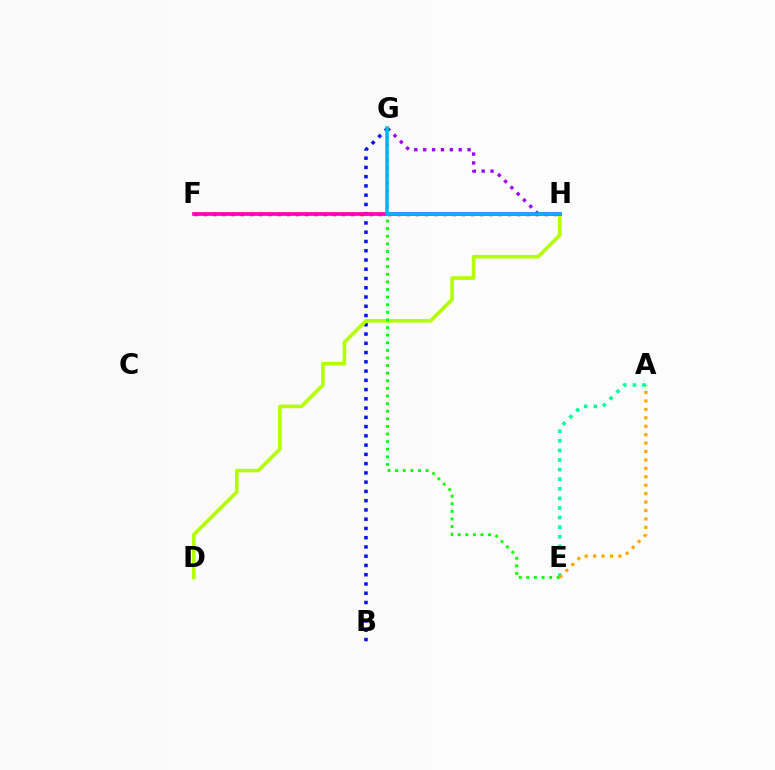{('B', 'G'): [{'color': '#0010ff', 'line_style': 'dotted', 'thickness': 2.52}], ('A', 'E'): [{'color': '#00ff9d', 'line_style': 'dotted', 'thickness': 2.6}, {'color': '#ffa500', 'line_style': 'dotted', 'thickness': 2.29}], ('D', 'H'): [{'color': '#b3ff00', 'line_style': 'solid', 'thickness': 2.58}], ('F', 'H'): [{'color': '#ff0000', 'line_style': 'dotted', 'thickness': 2.5}, {'color': '#ff00bd', 'line_style': 'solid', 'thickness': 2.65}], ('G', 'H'): [{'color': '#9b00ff', 'line_style': 'dotted', 'thickness': 2.41}, {'color': '#00b5ff', 'line_style': 'solid', 'thickness': 2.54}], ('E', 'G'): [{'color': '#08ff00', 'line_style': 'dotted', 'thickness': 2.07}]}